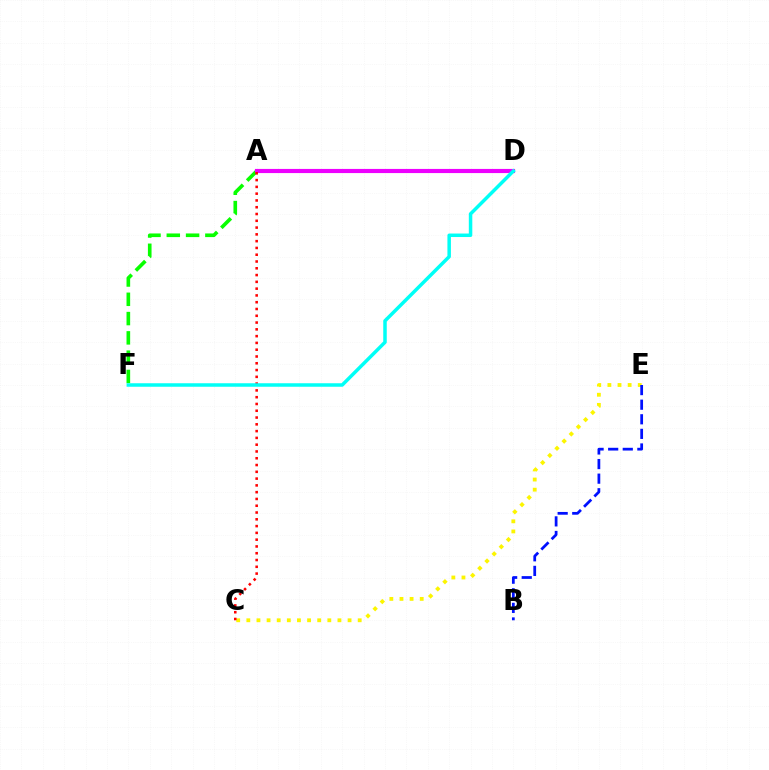{('A', 'F'): [{'color': '#08ff00', 'line_style': 'dashed', 'thickness': 2.62}], ('A', 'D'): [{'color': '#ee00ff', 'line_style': 'solid', 'thickness': 2.99}], ('C', 'E'): [{'color': '#fcf500', 'line_style': 'dotted', 'thickness': 2.75}], ('B', 'E'): [{'color': '#0010ff', 'line_style': 'dashed', 'thickness': 1.98}], ('A', 'C'): [{'color': '#ff0000', 'line_style': 'dotted', 'thickness': 1.84}], ('D', 'F'): [{'color': '#00fff6', 'line_style': 'solid', 'thickness': 2.52}]}